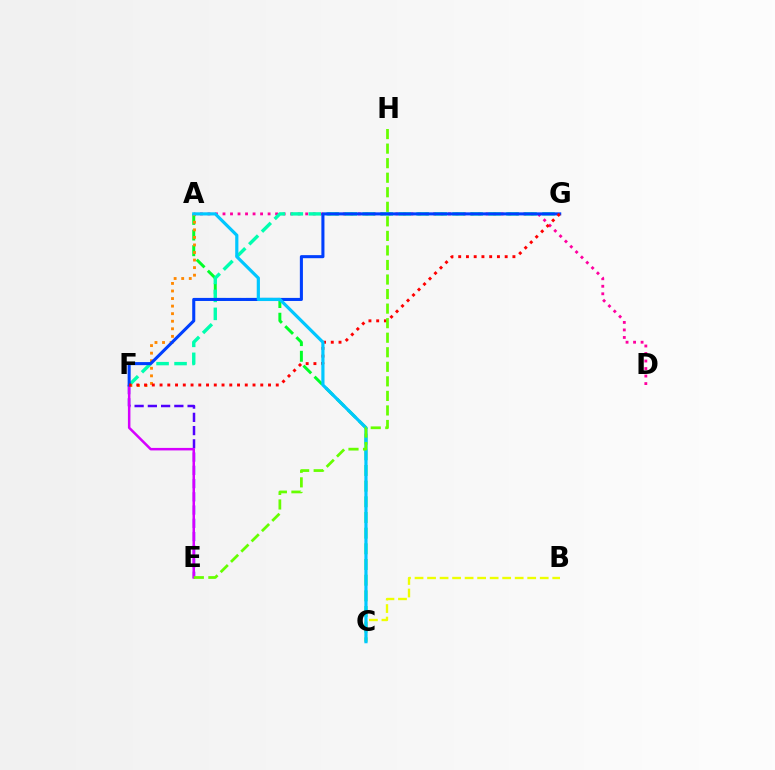{('E', 'F'): [{'color': '#4f00ff', 'line_style': 'dashed', 'thickness': 1.8}, {'color': '#d600ff', 'line_style': 'solid', 'thickness': 1.81}], ('A', 'D'): [{'color': '#ff00a0', 'line_style': 'dotted', 'thickness': 2.04}], ('A', 'C'): [{'color': '#00ff27', 'line_style': 'dashed', 'thickness': 2.13}, {'color': '#00c7ff', 'line_style': 'solid', 'thickness': 2.29}], ('F', 'G'): [{'color': '#00ffaf', 'line_style': 'dashed', 'thickness': 2.44}, {'color': '#003fff', 'line_style': 'solid', 'thickness': 2.21}, {'color': '#ff0000', 'line_style': 'dotted', 'thickness': 2.1}], ('A', 'F'): [{'color': '#ff8800', 'line_style': 'dotted', 'thickness': 2.05}], ('B', 'C'): [{'color': '#eeff00', 'line_style': 'dashed', 'thickness': 1.7}], ('E', 'H'): [{'color': '#66ff00', 'line_style': 'dashed', 'thickness': 1.98}]}